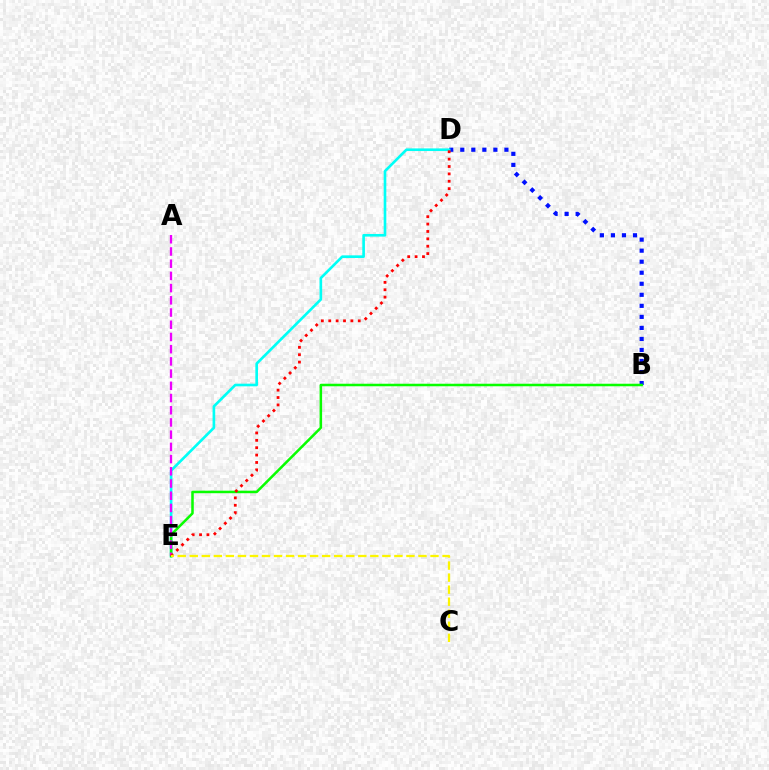{('B', 'D'): [{'color': '#0010ff', 'line_style': 'dotted', 'thickness': 3.0}], ('D', 'E'): [{'color': '#00fff6', 'line_style': 'solid', 'thickness': 1.9}, {'color': '#ff0000', 'line_style': 'dotted', 'thickness': 2.01}], ('B', 'E'): [{'color': '#08ff00', 'line_style': 'solid', 'thickness': 1.82}], ('A', 'E'): [{'color': '#ee00ff', 'line_style': 'dashed', 'thickness': 1.66}], ('C', 'E'): [{'color': '#fcf500', 'line_style': 'dashed', 'thickness': 1.64}]}